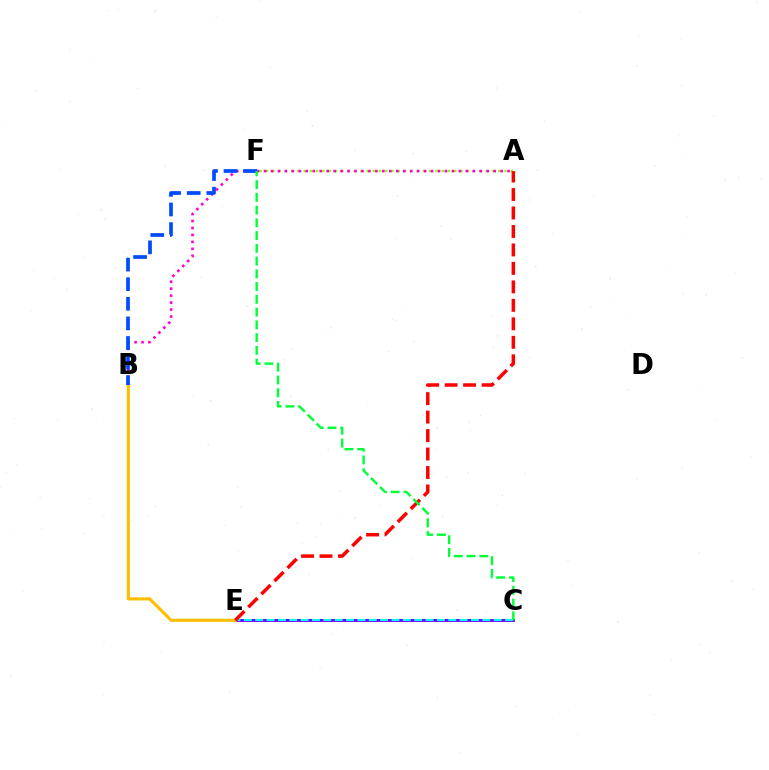{('C', 'E'): [{'color': '#7200ff', 'line_style': 'solid', 'thickness': 2.08}, {'color': '#00fff6', 'line_style': 'dashed', 'thickness': 1.54}], ('B', 'E'): [{'color': '#ffbd00', 'line_style': 'solid', 'thickness': 2.26}], ('A', 'F'): [{'color': '#84ff00', 'line_style': 'dotted', 'thickness': 1.71}], ('A', 'B'): [{'color': '#ff00cf', 'line_style': 'dotted', 'thickness': 1.89}], ('B', 'F'): [{'color': '#004bff', 'line_style': 'dashed', 'thickness': 2.66}], ('A', 'E'): [{'color': '#ff0000', 'line_style': 'dashed', 'thickness': 2.51}], ('C', 'F'): [{'color': '#00ff39', 'line_style': 'dashed', 'thickness': 1.73}]}